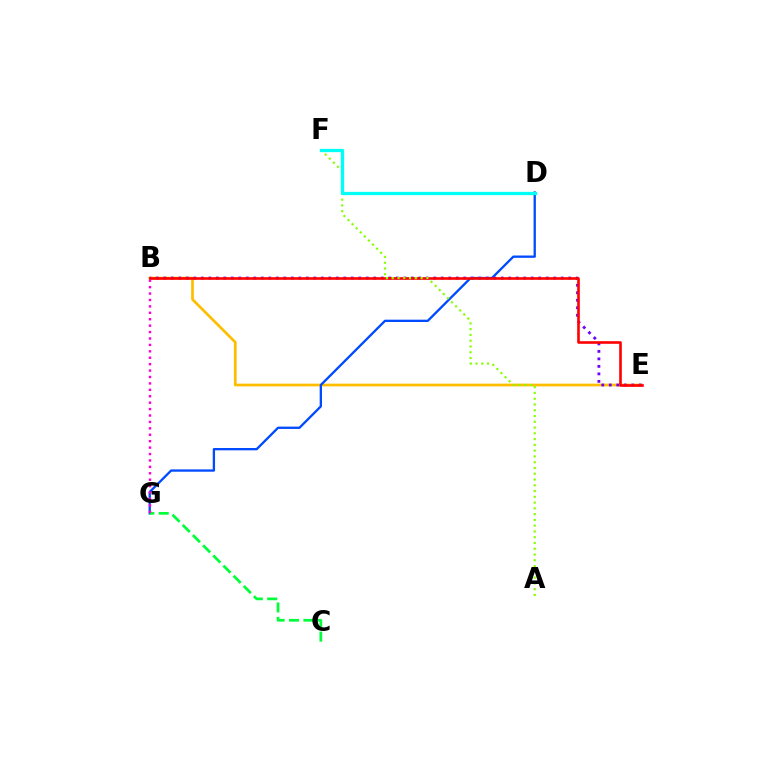{('B', 'E'): [{'color': '#ffbd00', 'line_style': 'solid', 'thickness': 1.95}, {'color': '#7200ff', 'line_style': 'dotted', 'thickness': 2.04}, {'color': '#ff0000', 'line_style': 'solid', 'thickness': 1.88}], ('D', 'G'): [{'color': '#004bff', 'line_style': 'solid', 'thickness': 1.67}], ('C', 'G'): [{'color': '#00ff39', 'line_style': 'dashed', 'thickness': 1.96}], ('A', 'F'): [{'color': '#84ff00', 'line_style': 'dotted', 'thickness': 1.57}], ('D', 'F'): [{'color': '#00fff6', 'line_style': 'solid', 'thickness': 2.36}], ('B', 'G'): [{'color': '#ff00cf', 'line_style': 'dotted', 'thickness': 1.74}]}